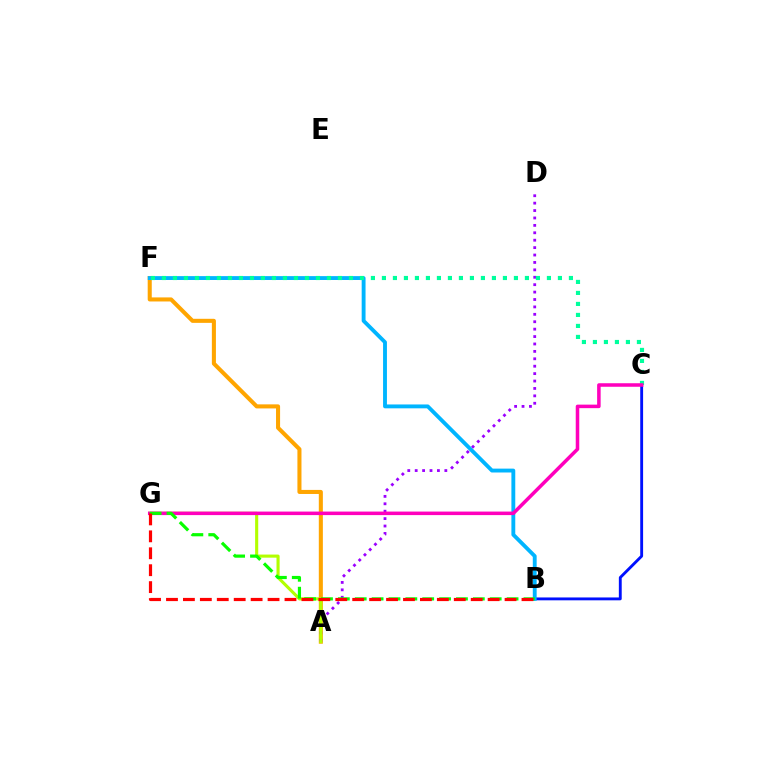{('B', 'C'): [{'color': '#0010ff', 'line_style': 'solid', 'thickness': 2.06}], ('A', 'F'): [{'color': '#ffa500', 'line_style': 'solid', 'thickness': 2.92}], ('B', 'F'): [{'color': '#00b5ff', 'line_style': 'solid', 'thickness': 2.78}], ('A', 'D'): [{'color': '#9b00ff', 'line_style': 'dotted', 'thickness': 2.01}], ('C', 'F'): [{'color': '#00ff9d', 'line_style': 'dotted', 'thickness': 2.99}], ('A', 'G'): [{'color': '#b3ff00', 'line_style': 'solid', 'thickness': 2.23}], ('C', 'G'): [{'color': '#ff00bd', 'line_style': 'solid', 'thickness': 2.54}], ('B', 'G'): [{'color': '#08ff00', 'line_style': 'dashed', 'thickness': 2.29}, {'color': '#ff0000', 'line_style': 'dashed', 'thickness': 2.3}]}